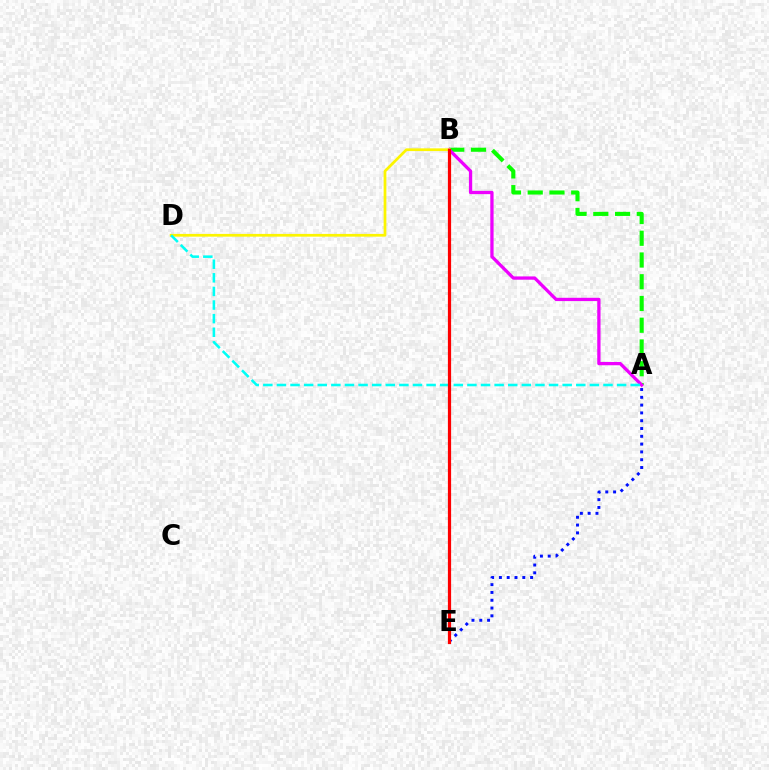{('A', 'B'): [{'color': '#08ff00', 'line_style': 'dashed', 'thickness': 2.95}, {'color': '#ee00ff', 'line_style': 'solid', 'thickness': 2.36}], ('A', 'E'): [{'color': '#0010ff', 'line_style': 'dotted', 'thickness': 2.12}], ('B', 'D'): [{'color': '#fcf500', 'line_style': 'solid', 'thickness': 1.97}], ('A', 'D'): [{'color': '#00fff6', 'line_style': 'dashed', 'thickness': 1.85}], ('B', 'E'): [{'color': '#ff0000', 'line_style': 'solid', 'thickness': 2.31}]}